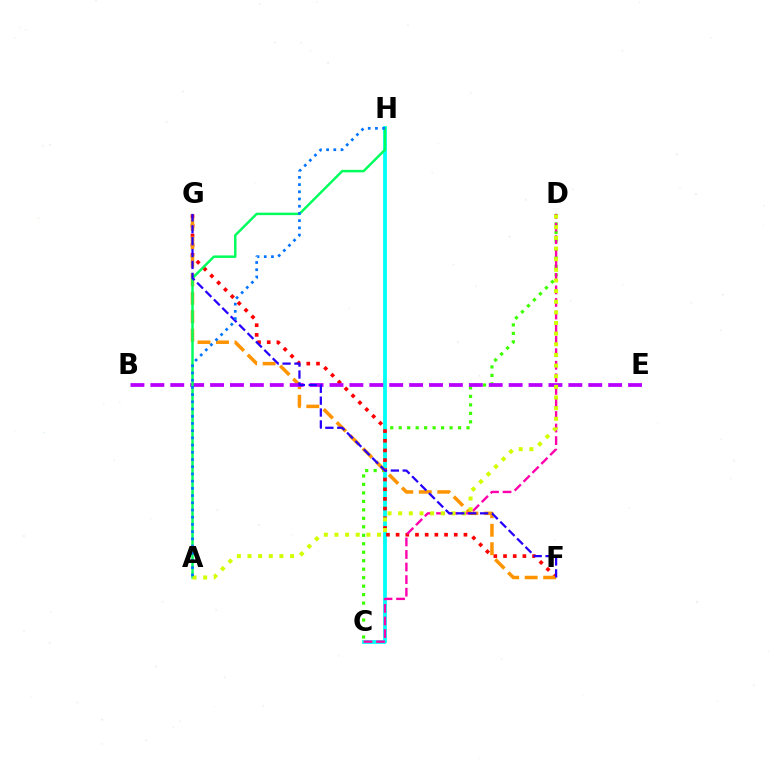{('C', 'D'): [{'color': '#3dff00', 'line_style': 'dotted', 'thickness': 2.3}, {'color': '#ff00ac', 'line_style': 'dashed', 'thickness': 1.71}], ('C', 'H'): [{'color': '#00fff6', 'line_style': 'solid', 'thickness': 2.72}], ('F', 'G'): [{'color': '#ff0000', 'line_style': 'dotted', 'thickness': 2.63}, {'color': '#ff9400', 'line_style': 'dashed', 'thickness': 2.51}, {'color': '#2500ff', 'line_style': 'dashed', 'thickness': 1.61}], ('B', 'E'): [{'color': '#b900ff', 'line_style': 'dashed', 'thickness': 2.7}], ('A', 'H'): [{'color': '#00ff5c', 'line_style': 'solid', 'thickness': 1.77}, {'color': '#0074ff', 'line_style': 'dotted', 'thickness': 1.96}], ('A', 'D'): [{'color': '#d1ff00', 'line_style': 'dotted', 'thickness': 2.89}]}